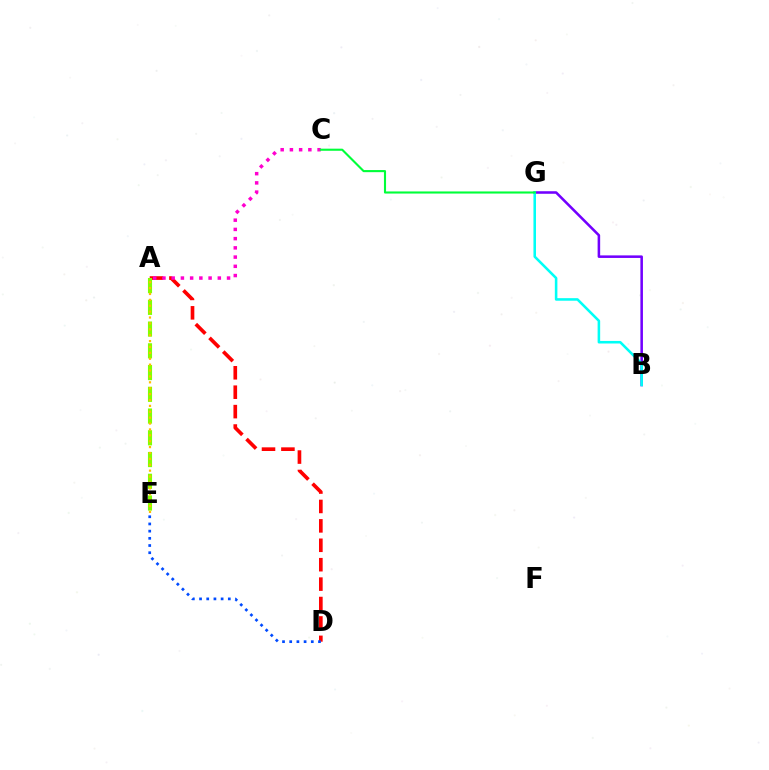{('B', 'G'): [{'color': '#7200ff', 'line_style': 'solid', 'thickness': 1.84}, {'color': '#00fff6', 'line_style': 'solid', 'thickness': 1.84}], ('A', 'D'): [{'color': '#ff0000', 'line_style': 'dashed', 'thickness': 2.64}], ('A', 'E'): [{'color': '#84ff00', 'line_style': 'dashed', 'thickness': 2.95}, {'color': '#ffbd00', 'line_style': 'dotted', 'thickness': 1.6}], ('D', 'E'): [{'color': '#004bff', 'line_style': 'dotted', 'thickness': 1.95}], ('A', 'C'): [{'color': '#ff00cf', 'line_style': 'dotted', 'thickness': 2.51}], ('C', 'G'): [{'color': '#00ff39', 'line_style': 'solid', 'thickness': 1.52}]}